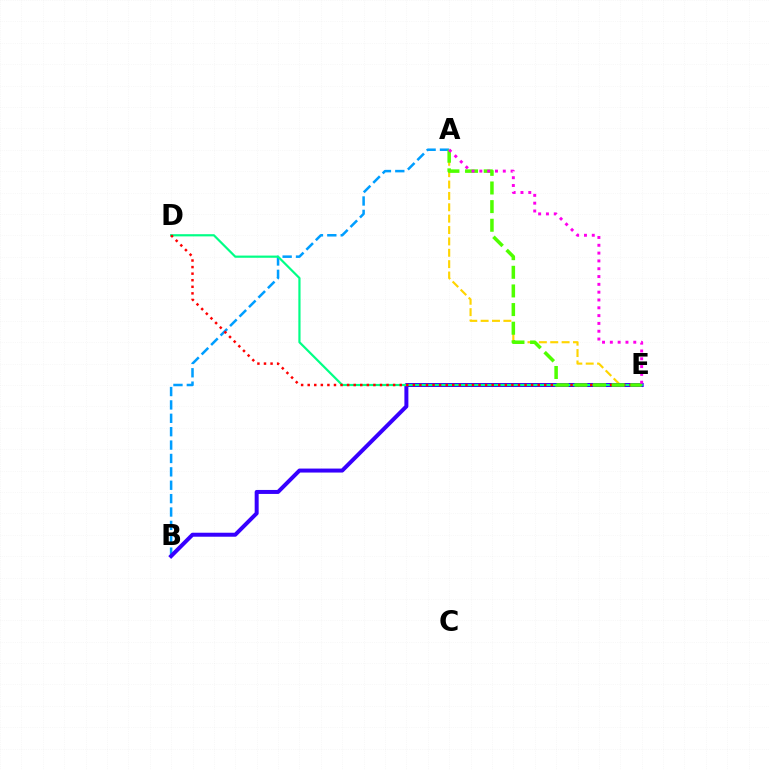{('A', 'B'): [{'color': '#009eff', 'line_style': 'dashed', 'thickness': 1.82}], ('A', 'E'): [{'color': '#ffd500', 'line_style': 'dashed', 'thickness': 1.54}, {'color': '#4fff00', 'line_style': 'dashed', 'thickness': 2.53}, {'color': '#ff00ed', 'line_style': 'dotted', 'thickness': 2.12}], ('B', 'E'): [{'color': '#3700ff', 'line_style': 'solid', 'thickness': 2.87}], ('D', 'E'): [{'color': '#00ff86', 'line_style': 'solid', 'thickness': 1.58}, {'color': '#ff0000', 'line_style': 'dotted', 'thickness': 1.79}]}